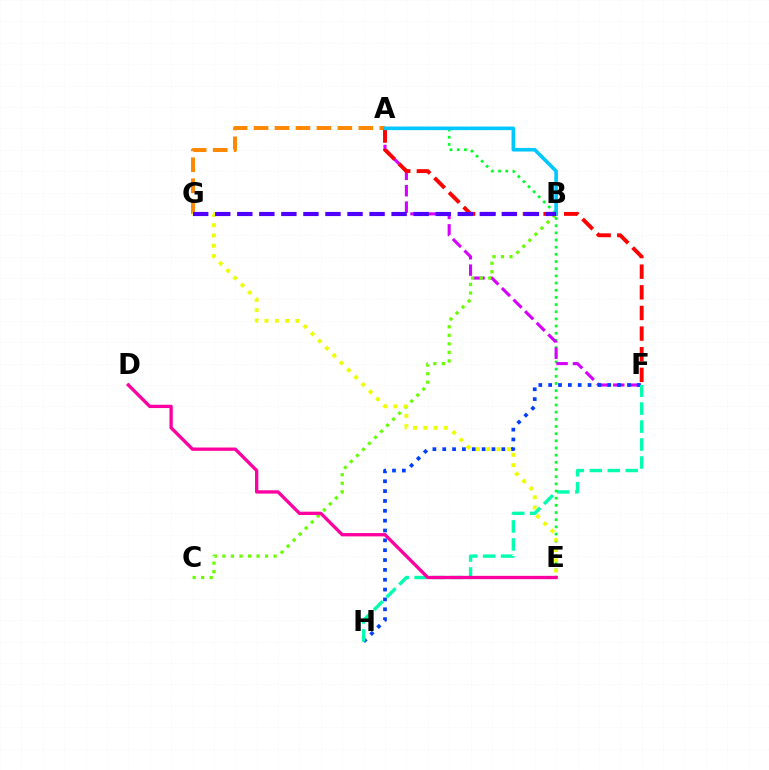{('A', 'E'): [{'color': '#00ff27', 'line_style': 'dotted', 'thickness': 1.95}], ('A', 'F'): [{'color': '#d600ff', 'line_style': 'dashed', 'thickness': 2.23}, {'color': '#ff0000', 'line_style': 'dashed', 'thickness': 2.8}], ('B', 'C'): [{'color': '#66ff00', 'line_style': 'dotted', 'thickness': 2.32}], ('A', 'G'): [{'color': '#ff8800', 'line_style': 'dashed', 'thickness': 2.85}], ('F', 'H'): [{'color': '#003fff', 'line_style': 'dotted', 'thickness': 2.68}, {'color': '#00ffaf', 'line_style': 'dashed', 'thickness': 2.44}], ('E', 'G'): [{'color': '#eeff00', 'line_style': 'dotted', 'thickness': 2.79}], ('A', 'B'): [{'color': '#00c7ff', 'line_style': 'solid', 'thickness': 2.6}], ('B', 'G'): [{'color': '#4f00ff', 'line_style': 'dashed', 'thickness': 3.0}], ('D', 'E'): [{'color': '#ff00a0', 'line_style': 'solid', 'thickness': 2.39}]}